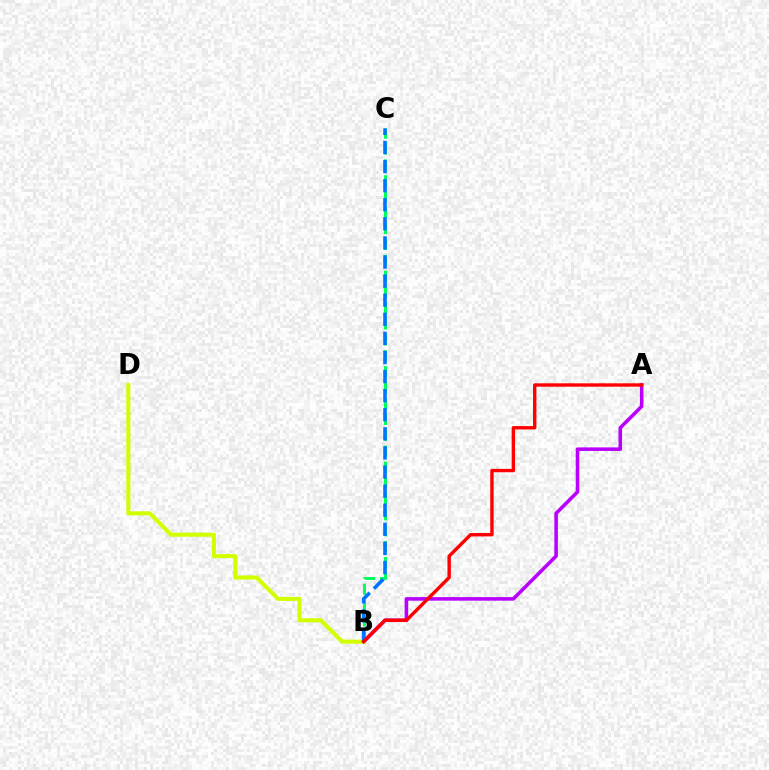{('A', 'B'): [{'color': '#b900ff', 'line_style': 'solid', 'thickness': 2.56}, {'color': '#ff0000', 'line_style': 'solid', 'thickness': 2.44}], ('B', 'D'): [{'color': '#d1ff00', 'line_style': 'solid', 'thickness': 2.92}], ('B', 'C'): [{'color': '#00ff5c', 'line_style': 'dashed', 'thickness': 2.16}, {'color': '#0074ff', 'line_style': 'dashed', 'thickness': 2.59}]}